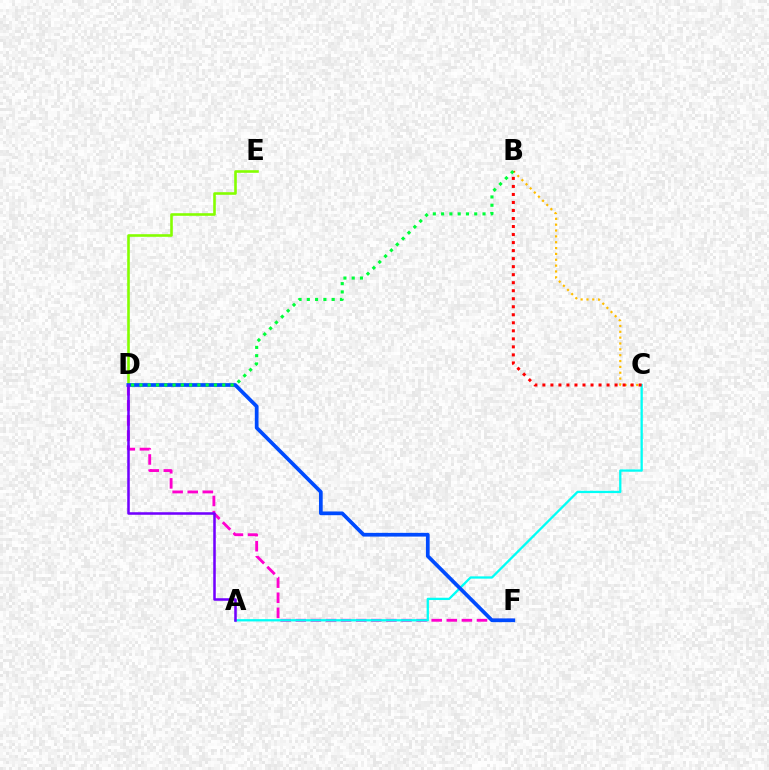{('D', 'F'): [{'color': '#ff00cf', 'line_style': 'dashed', 'thickness': 2.05}, {'color': '#004bff', 'line_style': 'solid', 'thickness': 2.68}], ('B', 'C'): [{'color': '#ffbd00', 'line_style': 'dotted', 'thickness': 1.59}, {'color': '#ff0000', 'line_style': 'dotted', 'thickness': 2.18}], ('A', 'C'): [{'color': '#00fff6', 'line_style': 'solid', 'thickness': 1.65}], ('D', 'E'): [{'color': '#84ff00', 'line_style': 'solid', 'thickness': 1.87}], ('A', 'D'): [{'color': '#7200ff', 'line_style': 'solid', 'thickness': 1.83}], ('B', 'D'): [{'color': '#00ff39', 'line_style': 'dotted', 'thickness': 2.25}]}